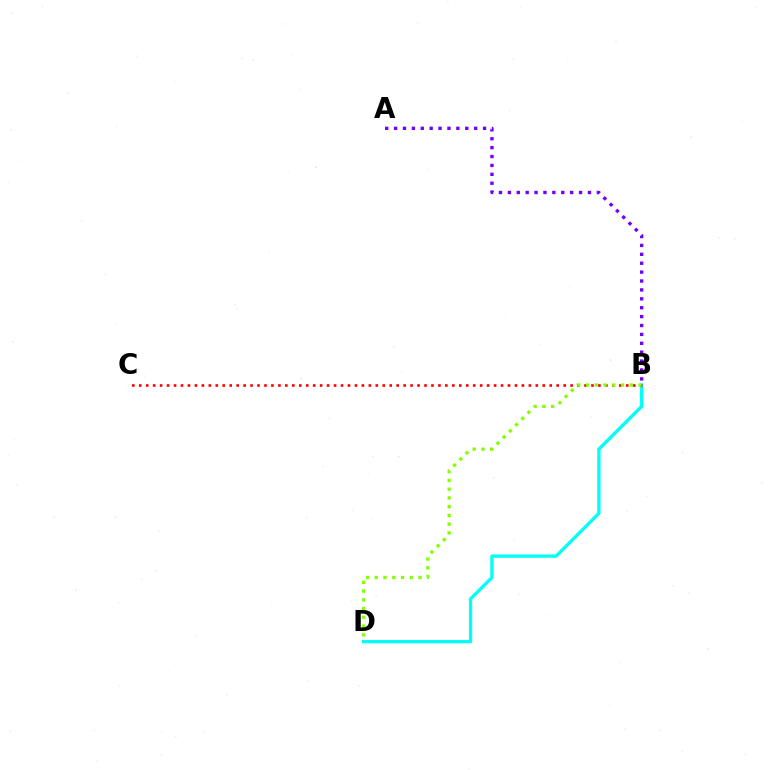{('B', 'D'): [{'color': '#00fff6', 'line_style': 'solid', 'thickness': 2.38}, {'color': '#84ff00', 'line_style': 'dotted', 'thickness': 2.38}], ('B', 'C'): [{'color': '#ff0000', 'line_style': 'dotted', 'thickness': 1.89}], ('A', 'B'): [{'color': '#7200ff', 'line_style': 'dotted', 'thickness': 2.42}]}